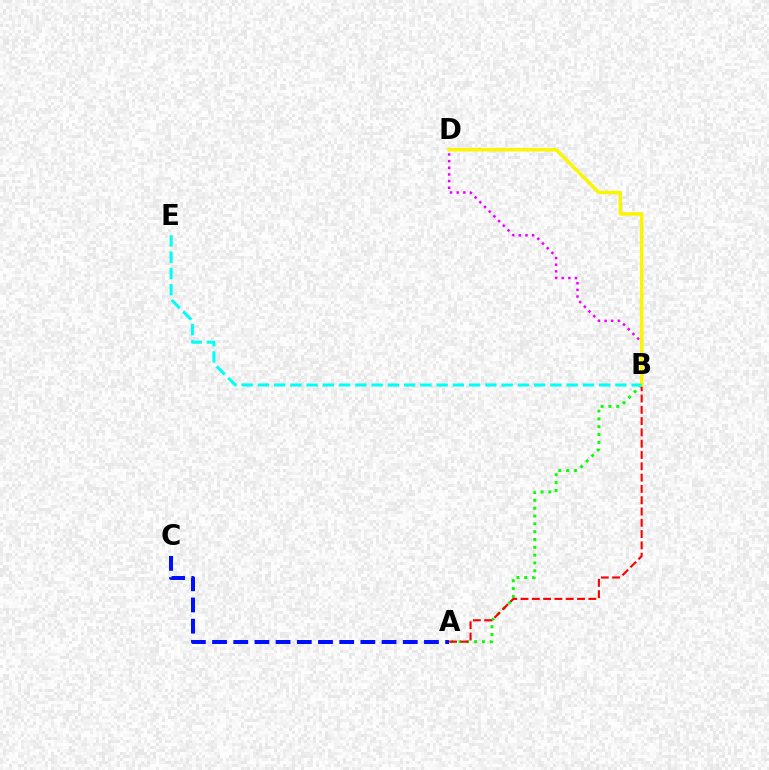{('A', 'B'): [{'color': '#08ff00', 'line_style': 'dotted', 'thickness': 2.13}, {'color': '#ff0000', 'line_style': 'dashed', 'thickness': 1.53}], ('A', 'C'): [{'color': '#0010ff', 'line_style': 'dashed', 'thickness': 2.88}], ('B', 'D'): [{'color': '#ee00ff', 'line_style': 'dotted', 'thickness': 1.81}, {'color': '#fcf500', 'line_style': 'solid', 'thickness': 2.51}], ('B', 'E'): [{'color': '#00fff6', 'line_style': 'dashed', 'thickness': 2.21}]}